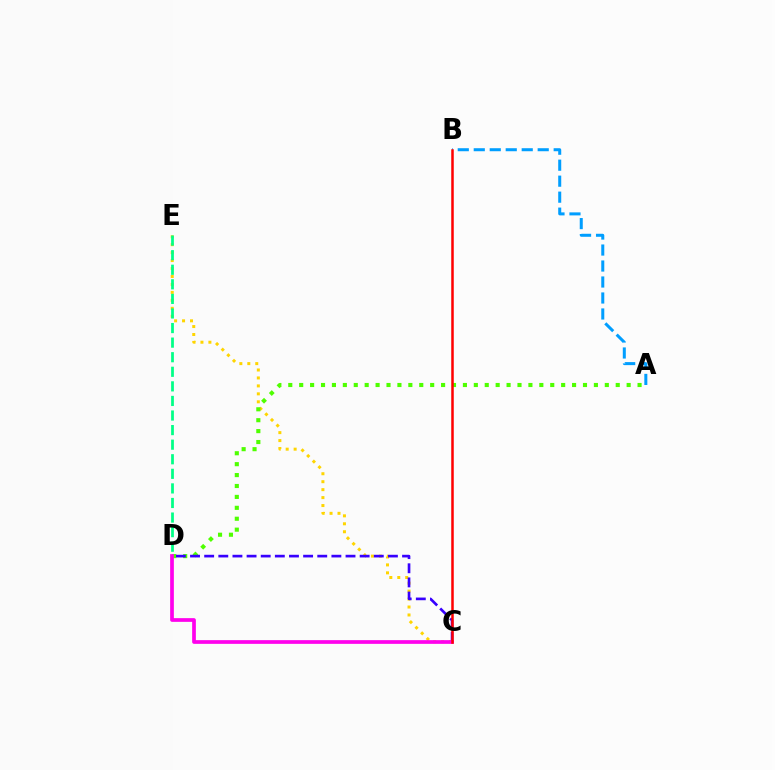{('C', 'E'): [{'color': '#ffd500', 'line_style': 'dotted', 'thickness': 2.16}], ('A', 'D'): [{'color': '#4fff00', 'line_style': 'dotted', 'thickness': 2.97}], ('C', 'D'): [{'color': '#3700ff', 'line_style': 'dashed', 'thickness': 1.92}, {'color': '#ff00ed', 'line_style': 'solid', 'thickness': 2.67}], ('D', 'E'): [{'color': '#00ff86', 'line_style': 'dashed', 'thickness': 1.98}], ('A', 'B'): [{'color': '#009eff', 'line_style': 'dashed', 'thickness': 2.17}], ('B', 'C'): [{'color': '#ff0000', 'line_style': 'solid', 'thickness': 1.81}]}